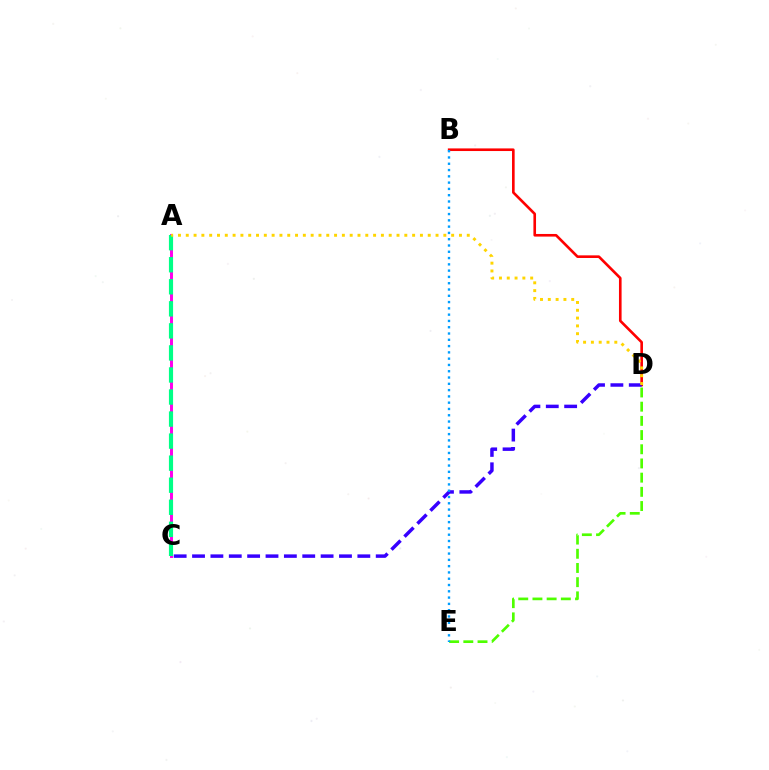{('B', 'D'): [{'color': '#ff0000', 'line_style': 'solid', 'thickness': 1.89}], ('D', 'E'): [{'color': '#4fff00', 'line_style': 'dashed', 'thickness': 1.93}], ('C', 'D'): [{'color': '#3700ff', 'line_style': 'dashed', 'thickness': 2.5}], ('A', 'C'): [{'color': '#ff00ed', 'line_style': 'solid', 'thickness': 2.13}, {'color': '#00ff86', 'line_style': 'dashed', 'thickness': 2.99}], ('A', 'D'): [{'color': '#ffd500', 'line_style': 'dotted', 'thickness': 2.12}], ('B', 'E'): [{'color': '#009eff', 'line_style': 'dotted', 'thickness': 1.71}]}